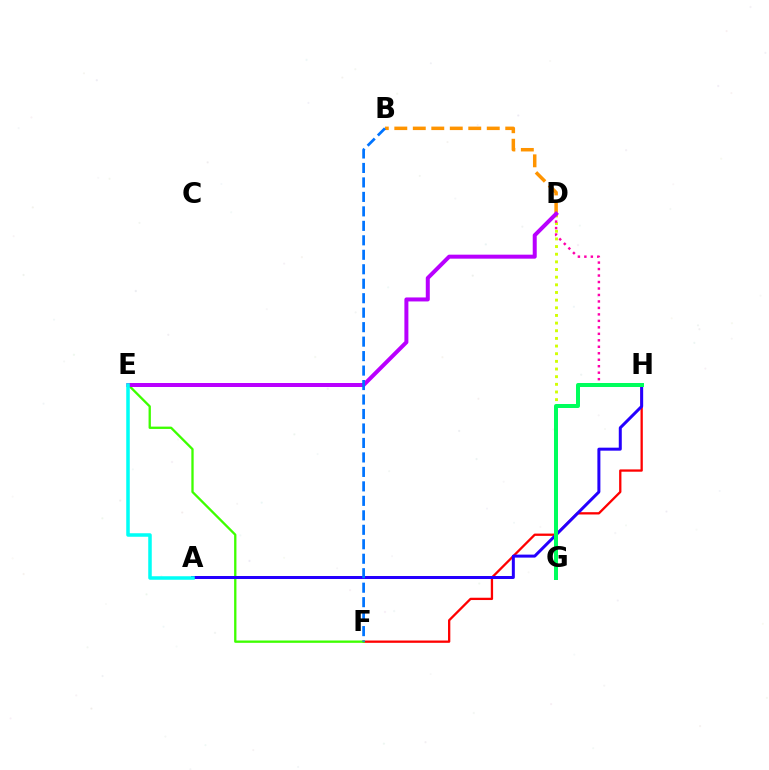{('F', 'H'): [{'color': '#ff0000', 'line_style': 'solid', 'thickness': 1.65}], ('D', 'G'): [{'color': '#d1ff00', 'line_style': 'dotted', 'thickness': 2.08}], ('D', 'H'): [{'color': '#ff00ac', 'line_style': 'dotted', 'thickness': 1.76}], ('B', 'D'): [{'color': '#ff9400', 'line_style': 'dashed', 'thickness': 2.51}], ('E', 'F'): [{'color': '#3dff00', 'line_style': 'solid', 'thickness': 1.67}], ('D', 'E'): [{'color': '#b900ff', 'line_style': 'solid', 'thickness': 2.88}], ('A', 'H'): [{'color': '#2500ff', 'line_style': 'solid', 'thickness': 2.16}], ('B', 'F'): [{'color': '#0074ff', 'line_style': 'dashed', 'thickness': 1.97}], ('G', 'H'): [{'color': '#00ff5c', 'line_style': 'solid', 'thickness': 2.88}], ('A', 'E'): [{'color': '#00fff6', 'line_style': 'solid', 'thickness': 2.54}]}